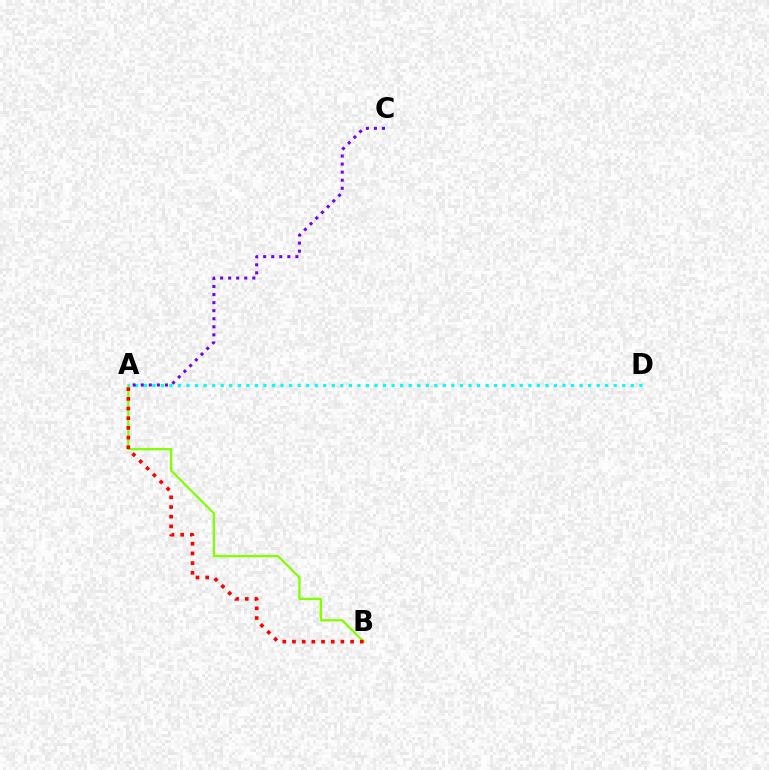{('A', 'B'): [{'color': '#84ff00', 'line_style': 'solid', 'thickness': 1.64}, {'color': '#ff0000', 'line_style': 'dotted', 'thickness': 2.63}], ('A', 'D'): [{'color': '#00fff6', 'line_style': 'dotted', 'thickness': 2.32}], ('A', 'C'): [{'color': '#7200ff', 'line_style': 'dotted', 'thickness': 2.19}]}